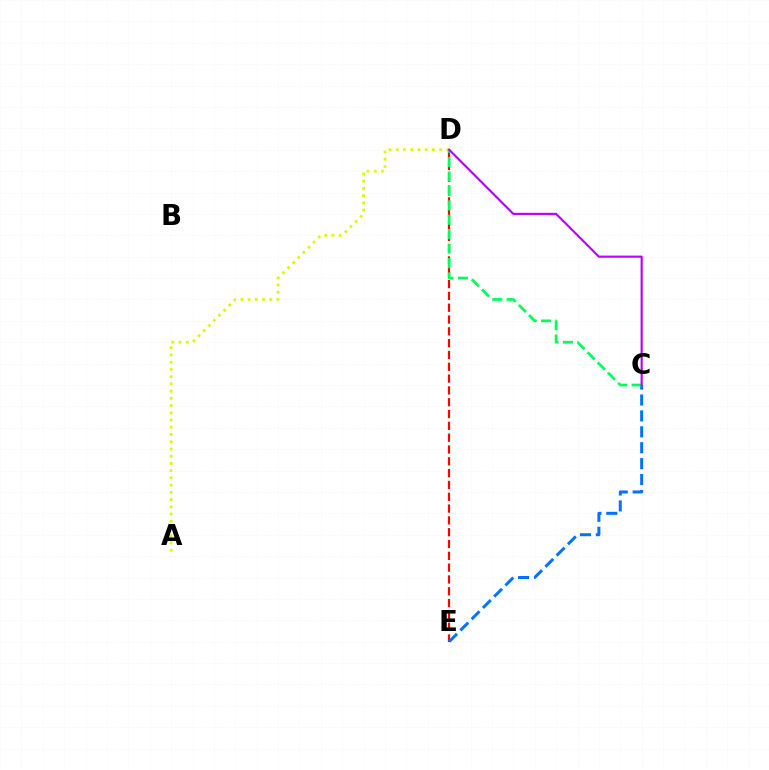{('D', 'E'): [{'color': '#ff0000', 'line_style': 'dashed', 'thickness': 1.61}], ('C', 'E'): [{'color': '#0074ff', 'line_style': 'dashed', 'thickness': 2.16}], ('A', 'D'): [{'color': '#d1ff00', 'line_style': 'dotted', 'thickness': 1.96}], ('C', 'D'): [{'color': '#00ff5c', 'line_style': 'dashed', 'thickness': 1.96}, {'color': '#b900ff', 'line_style': 'solid', 'thickness': 1.54}]}